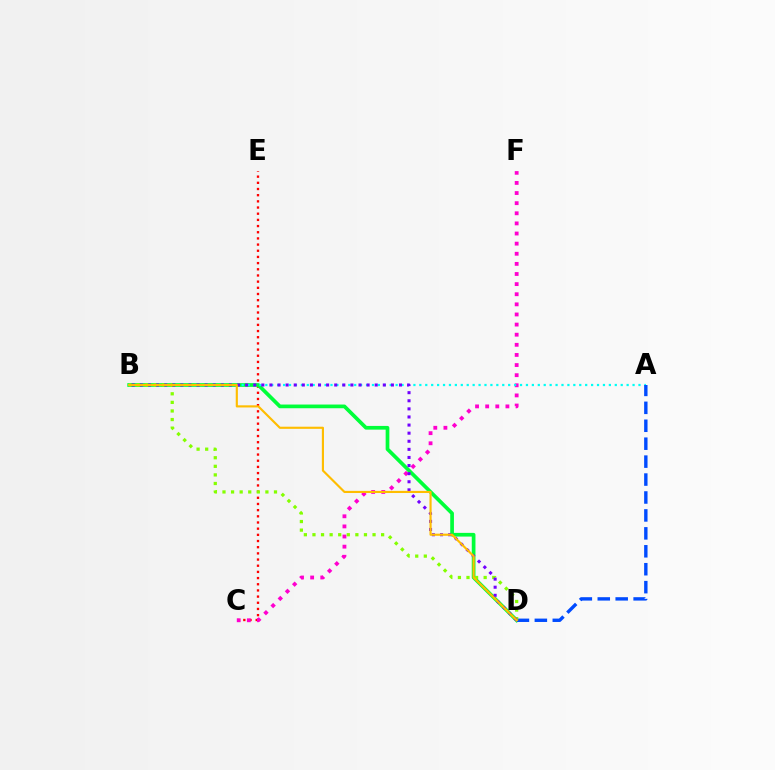{('C', 'E'): [{'color': '#ff0000', 'line_style': 'dotted', 'thickness': 1.68}], ('C', 'F'): [{'color': '#ff00cf', 'line_style': 'dotted', 'thickness': 2.75}], ('B', 'D'): [{'color': '#00ff39', 'line_style': 'solid', 'thickness': 2.67}, {'color': '#84ff00', 'line_style': 'dotted', 'thickness': 2.33}, {'color': '#7200ff', 'line_style': 'dotted', 'thickness': 2.2}, {'color': '#ffbd00', 'line_style': 'solid', 'thickness': 1.54}], ('A', 'B'): [{'color': '#00fff6', 'line_style': 'dotted', 'thickness': 1.61}], ('A', 'D'): [{'color': '#004bff', 'line_style': 'dashed', 'thickness': 2.44}]}